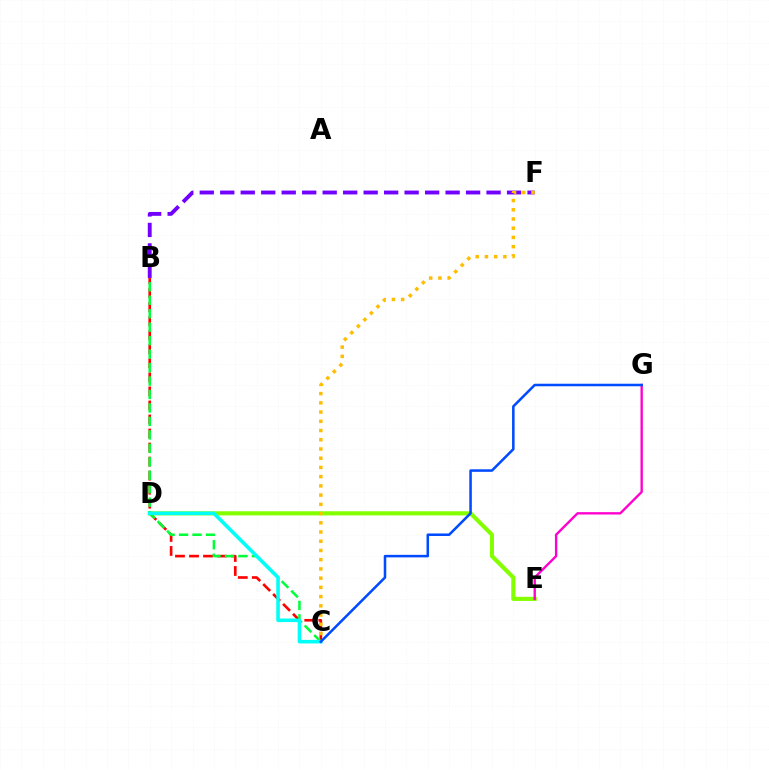{('B', 'F'): [{'color': '#7200ff', 'line_style': 'dashed', 'thickness': 2.78}], ('D', 'E'): [{'color': '#84ff00', 'line_style': 'solid', 'thickness': 2.97}], ('B', 'C'): [{'color': '#ff0000', 'line_style': 'dashed', 'thickness': 1.91}, {'color': '#00ff39', 'line_style': 'dashed', 'thickness': 1.83}], ('E', 'G'): [{'color': '#ff00cf', 'line_style': 'solid', 'thickness': 1.7}], ('C', 'F'): [{'color': '#ffbd00', 'line_style': 'dotted', 'thickness': 2.51}], ('C', 'D'): [{'color': '#00fff6', 'line_style': 'solid', 'thickness': 2.57}], ('C', 'G'): [{'color': '#004bff', 'line_style': 'solid', 'thickness': 1.83}]}